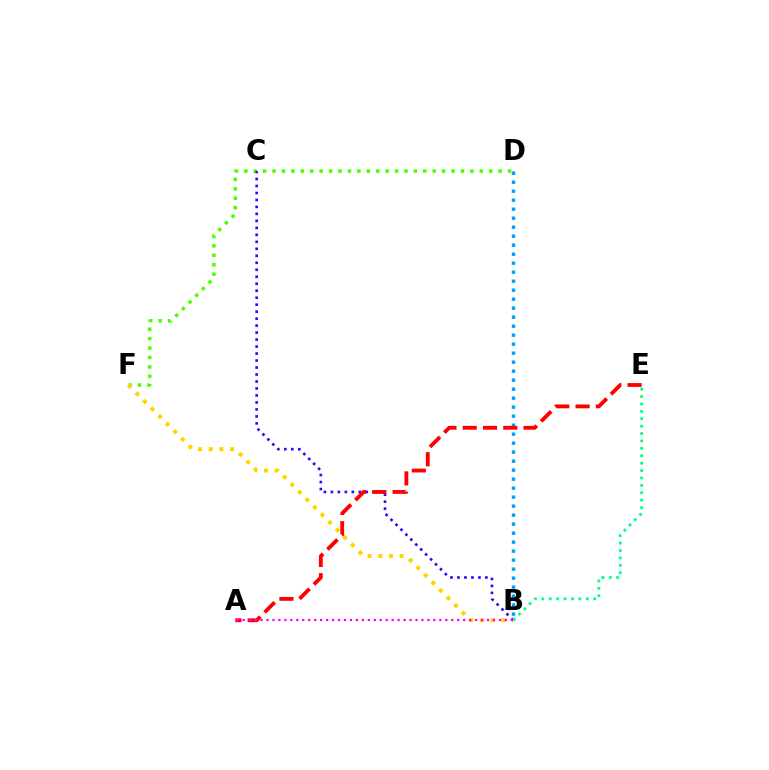{('D', 'F'): [{'color': '#4fff00', 'line_style': 'dotted', 'thickness': 2.56}], ('B', 'F'): [{'color': '#ffd500', 'line_style': 'dotted', 'thickness': 2.9}], ('B', 'D'): [{'color': '#009eff', 'line_style': 'dotted', 'thickness': 2.44}], ('B', 'C'): [{'color': '#3700ff', 'line_style': 'dotted', 'thickness': 1.9}], ('A', 'E'): [{'color': '#ff0000', 'line_style': 'dashed', 'thickness': 2.76}], ('B', 'E'): [{'color': '#00ff86', 'line_style': 'dotted', 'thickness': 2.01}], ('A', 'B'): [{'color': '#ff00ed', 'line_style': 'dotted', 'thickness': 1.62}]}